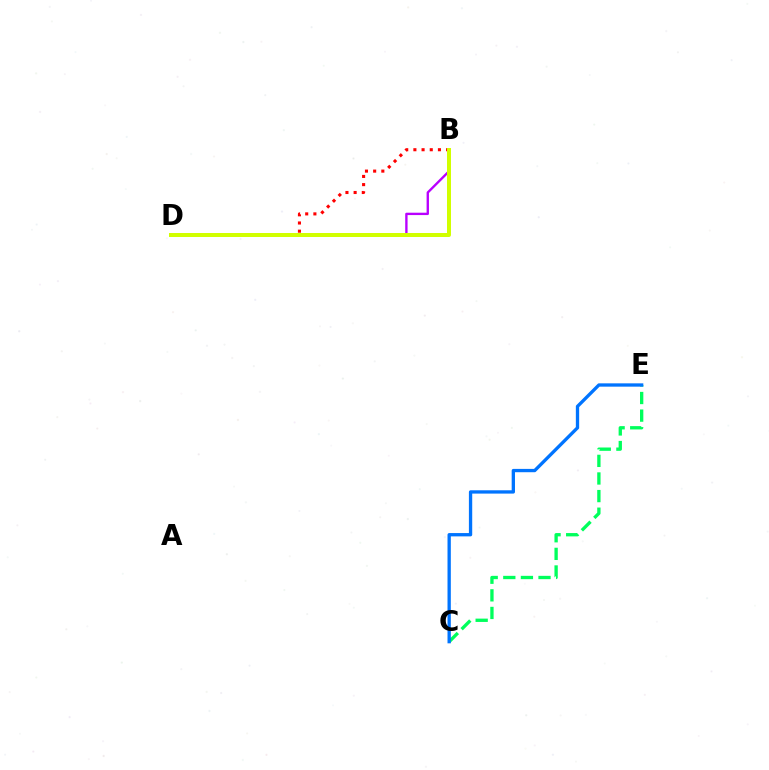{('B', 'D'): [{'color': '#b900ff', 'line_style': 'solid', 'thickness': 1.7}, {'color': '#ff0000', 'line_style': 'dotted', 'thickness': 2.22}, {'color': '#d1ff00', 'line_style': 'solid', 'thickness': 2.88}], ('C', 'E'): [{'color': '#00ff5c', 'line_style': 'dashed', 'thickness': 2.39}, {'color': '#0074ff', 'line_style': 'solid', 'thickness': 2.39}]}